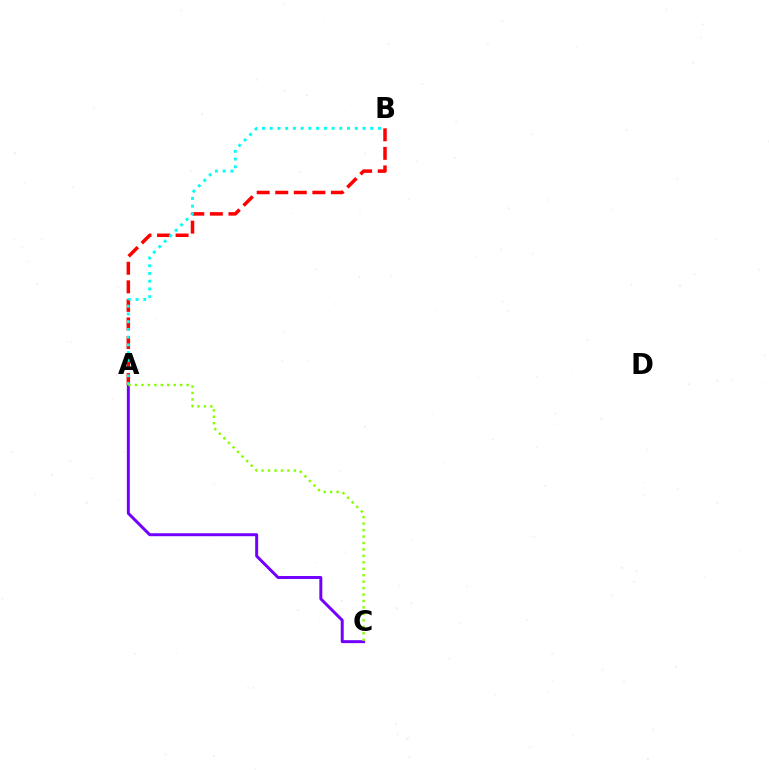{('A', 'C'): [{'color': '#7200ff', 'line_style': 'solid', 'thickness': 2.14}, {'color': '#84ff00', 'line_style': 'dotted', 'thickness': 1.75}], ('A', 'B'): [{'color': '#ff0000', 'line_style': 'dashed', 'thickness': 2.52}, {'color': '#00fff6', 'line_style': 'dotted', 'thickness': 2.1}]}